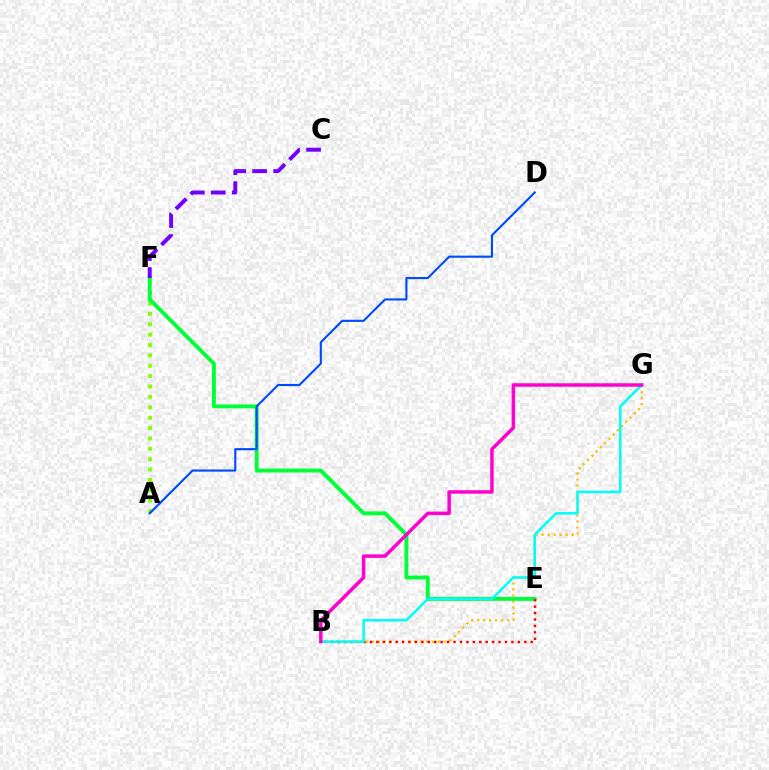{('A', 'F'): [{'color': '#84ff00', 'line_style': 'dotted', 'thickness': 2.82}], ('B', 'G'): [{'color': '#ffbd00', 'line_style': 'dotted', 'thickness': 1.63}, {'color': '#00fff6', 'line_style': 'solid', 'thickness': 1.83}, {'color': '#ff00cf', 'line_style': 'solid', 'thickness': 2.5}], ('E', 'F'): [{'color': '#00ff39', 'line_style': 'solid', 'thickness': 2.8}], ('B', 'E'): [{'color': '#ff0000', 'line_style': 'dotted', 'thickness': 1.75}], ('C', 'F'): [{'color': '#7200ff', 'line_style': 'dashed', 'thickness': 2.84}], ('A', 'D'): [{'color': '#004bff', 'line_style': 'solid', 'thickness': 1.53}]}